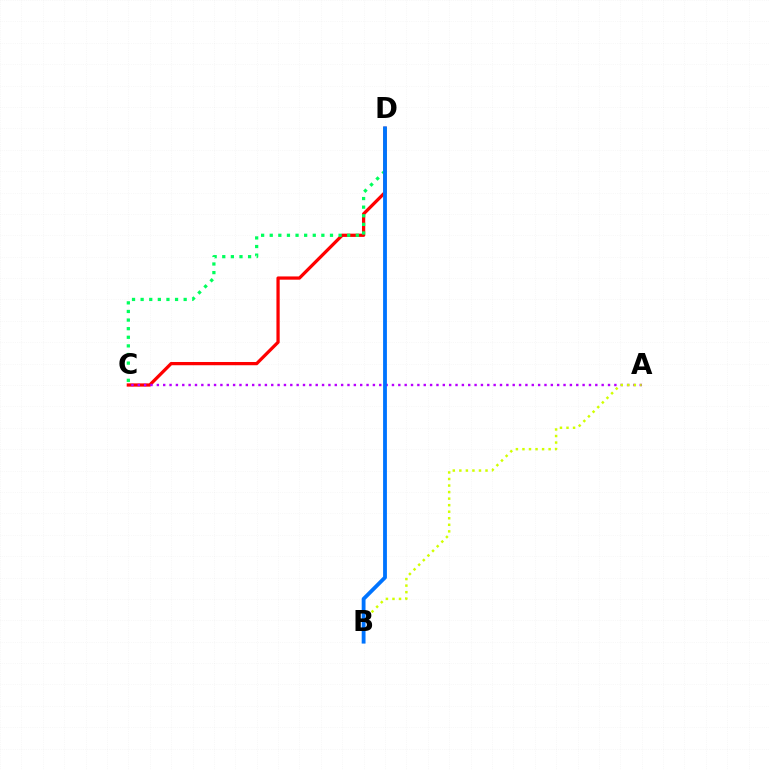{('C', 'D'): [{'color': '#ff0000', 'line_style': 'solid', 'thickness': 2.34}, {'color': '#00ff5c', 'line_style': 'dotted', 'thickness': 2.34}], ('A', 'C'): [{'color': '#b900ff', 'line_style': 'dotted', 'thickness': 1.73}], ('A', 'B'): [{'color': '#d1ff00', 'line_style': 'dotted', 'thickness': 1.78}], ('B', 'D'): [{'color': '#0074ff', 'line_style': 'solid', 'thickness': 2.75}]}